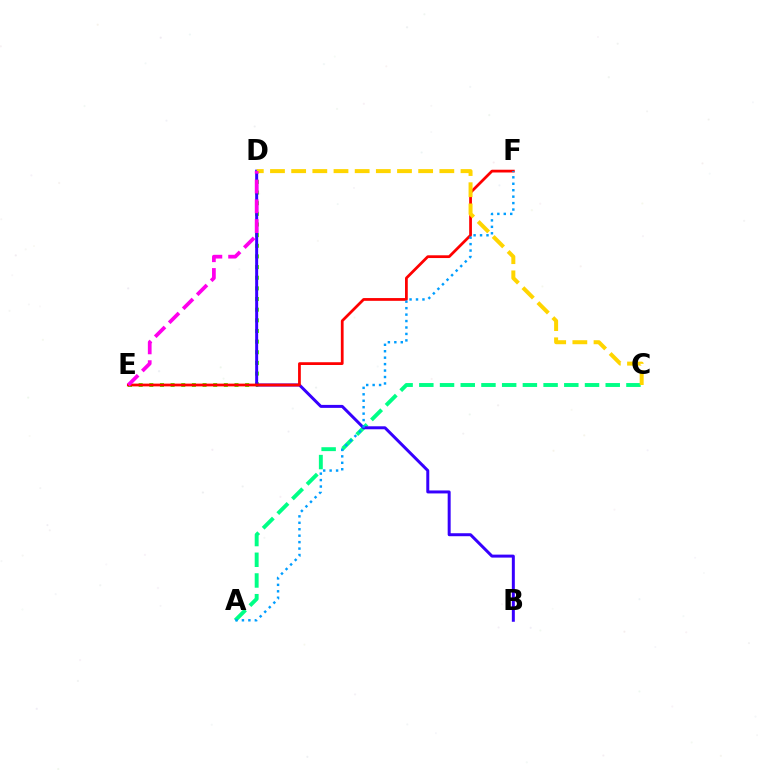{('D', 'E'): [{'color': '#4fff00', 'line_style': 'dotted', 'thickness': 2.89}, {'color': '#ff00ed', 'line_style': 'dashed', 'thickness': 2.69}], ('A', 'C'): [{'color': '#00ff86', 'line_style': 'dashed', 'thickness': 2.81}], ('B', 'D'): [{'color': '#3700ff', 'line_style': 'solid', 'thickness': 2.15}], ('E', 'F'): [{'color': '#ff0000', 'line_style': 'solid', 'thickness': 1.99}], ('C', 'D'): [{'color': '#ffd500', 'line_style': 'dashed', 'thickness': 2.88}], ('A', 'F'): [{'color': '#009eff', 'line_style': 'dotted', 'thickness': 1.75}]}